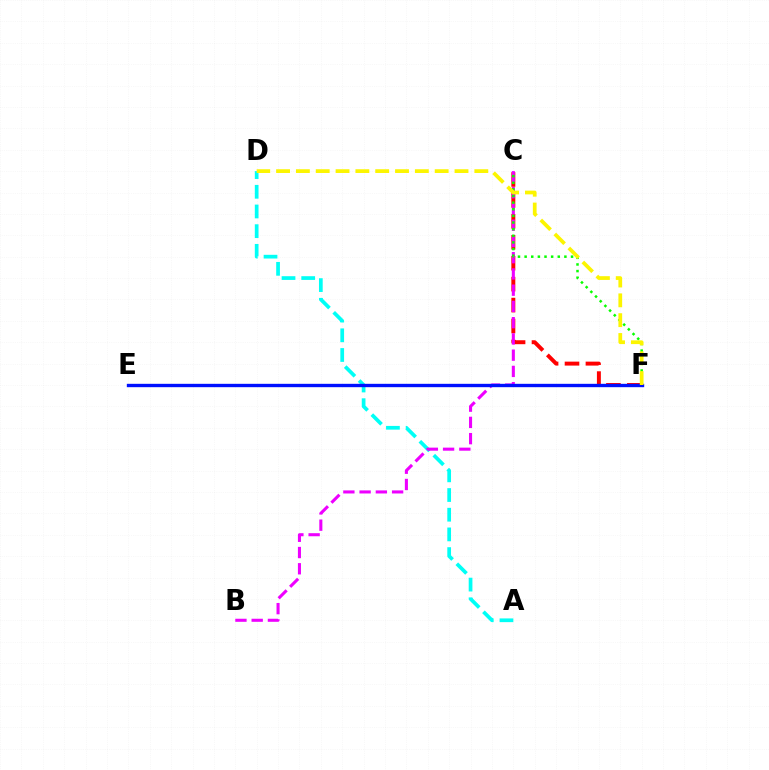{('A', 'D'): [{'color': '#00fff6', 'line_style': 'dashed', 'thickness': 2.67}], ('C', 'F'): [{'color': '#ff0000', 'line_style': 'dashed', 'thickness': 2.84}, {'color': '#08ff00', 'line_style': 'dotted', 'thickness': 1.8}], ('B', 'C'): [{'color': '#ee00ff', 'line_style': 'dashed', 'thickness': 2.21}], ('E', 'F'): [{'color': '#0010ff', 'line_style': 'solid', 'thickness': 2.42}], ('D', 'F'): [{'color': '#fcf500', 'line_style': 'dashed', 'thickness': 2.69}]}